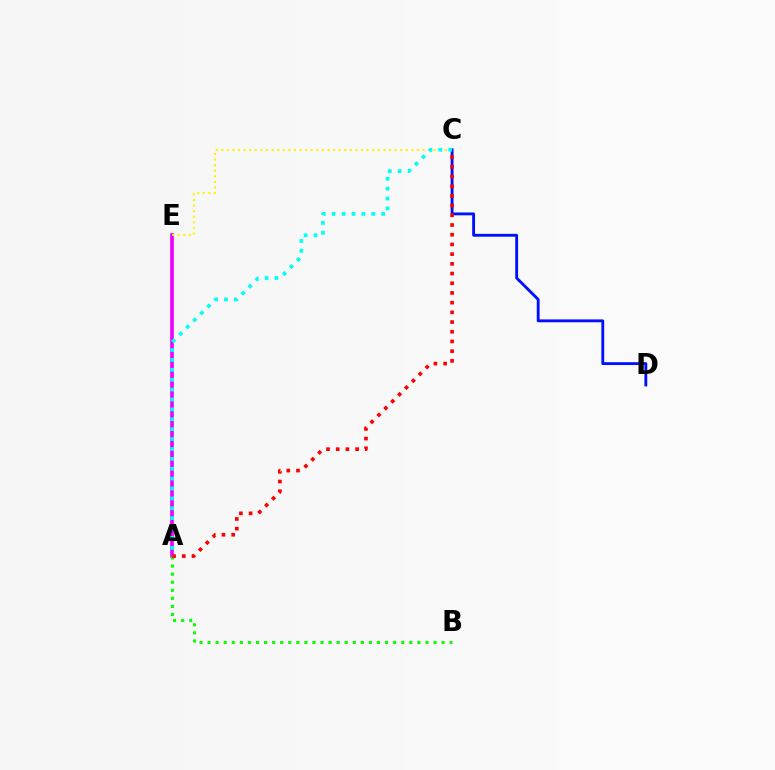{('C', 'D'): [{'color': '#0010ff', 'line_style': 'solid', 'thickness': 2.05}], ('A', 'E'): [{'color': '#ee00ff', 'line_style': 'solid', 'thickness': 2.63}], ('A', 'B'): [{'color': '#08ff00', 'line_style': 'dotted', 'thickness': 2.19}], ('C', 'E'): [{'color': '#fcf500', 'line_style': 'dotted', 'thickness': 1.52}], ('A', 'C'): [{'color': '#ff0000', 'line_style': 'dotted', 'thickness': 2.64}, {'color': '#00fff6', 'line_style': 'dotted', 'thickness': 2.69}]}